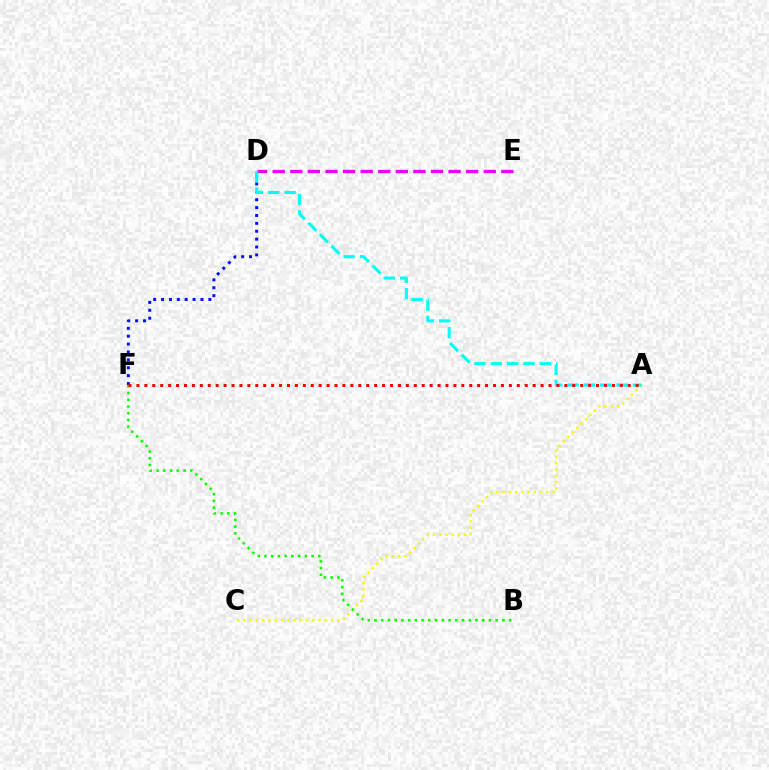{('A', 'C'): [{'color': '#fcf500', 'line_style': 'dotted', 'thickness': 1.7}], ('D', 'E'): [{'color': '#ee00ff', 'line_style': 'dashed', 'thickness': 2.39}], ('B', 'F'): [{'color': '#08ff00', 'line_style': 'dotted', 'thickness': 1.83}], ('D', 'F'): [{'color': '#0010ff', 'line_style': 'dotted', 'thickness': 2.14}], ('A', 'D'): [{'color': '#00fff6', 'line_style': 'dashed', 'thickness': 2.22}], ('A', 'F'): [{'color': '#ff0000', 'line_style': 'dotted', 'thickness': 2.15}]}